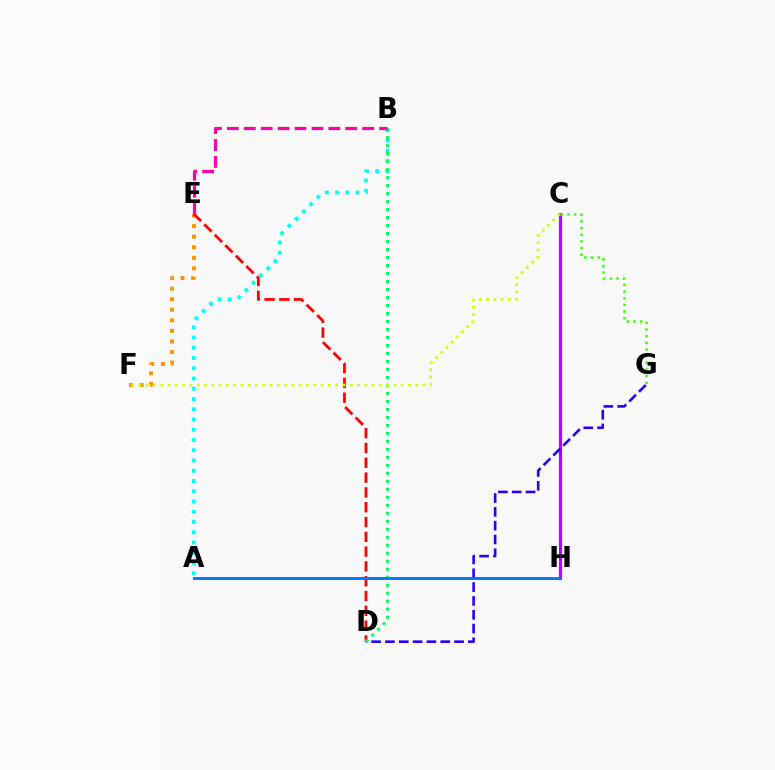{('C', 'H'): [{'color': '#b900ff', 'line_style': 'solid', 'thickness': 2.26}], ('A', 'B'): [{'color': '#00fff6', 'line_style': 'dotted', 'thickness': 2.78}], ('E', 'F'): [{'color': '#ff9400', 'line_style': 'dotted', 'thickness': 2.87}], ('D', 'G'): [{'color': '#2500ff', 'line_style': 'dashed', 'thickness': 1.88}], ('D', 'E'): [{'color': '#ff0000', 'line_style': 'dashed', 'thickness': 2.01}], ('B', 'D'): [{'color': '#00ff5c', 'line_style': 'dotted', 'thickness': 2.17}], ('C', 'F'): [{'color': '#d1ff00', 'line_style': 'dotted', 'thickness': 1.98}], ('C', 'G'): [{'color': '#3dff00', 'line_style': 'dotted', 'thickness': 1.81}], ('B', 'E'): [{'color': '#ff00ac', 'line_style': 'dashed', 'thickness': 2.3}], ('A', 'H'): [{'color': '#0074ff', 'line_style': 'solid', 'thickness': 2.07}]}